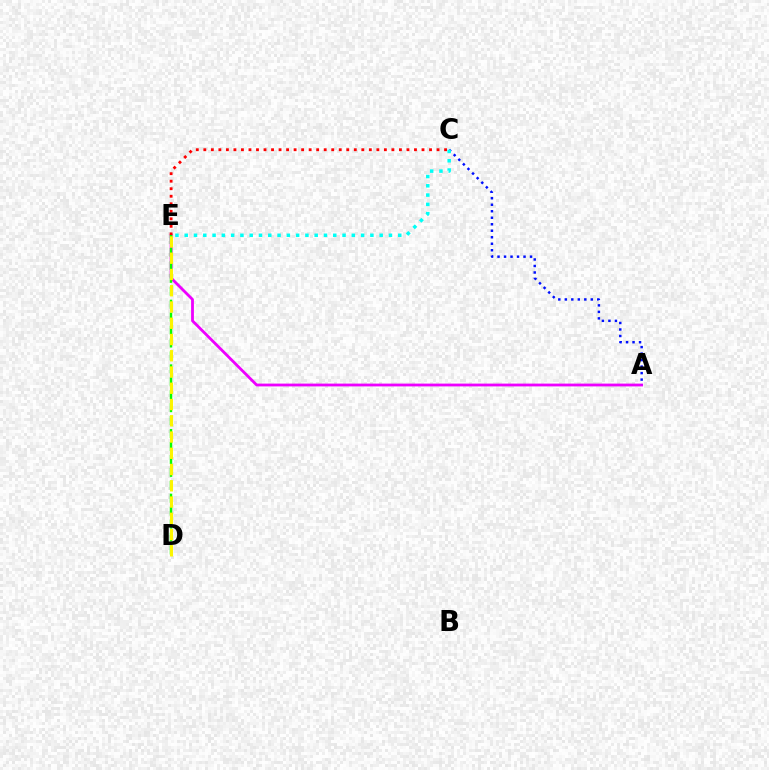{('A', 'E'): [{'color': '#ee00ff', 'line_style': 'solid', 'thickness': 2.02}], ('C', 'E'): [{'color': '#ff0000', 'line_style': 'dotted', 'thickness': 2.04}, {'color': '#00fff6', 'line_style': 'dotted', 'thickness': 2.52}], ('D', 'E'): [{'color': '#08ff00', 'line_style': 'dashed', 'thickness': 1.76}, {'color': '#fcf500', 'line_style': 'dashed', 'thickness': 2.21}], ('A', 'C'): [{'color': '#0010ff', 'line_style': 'dotted', 'thickness': 1.77}]}